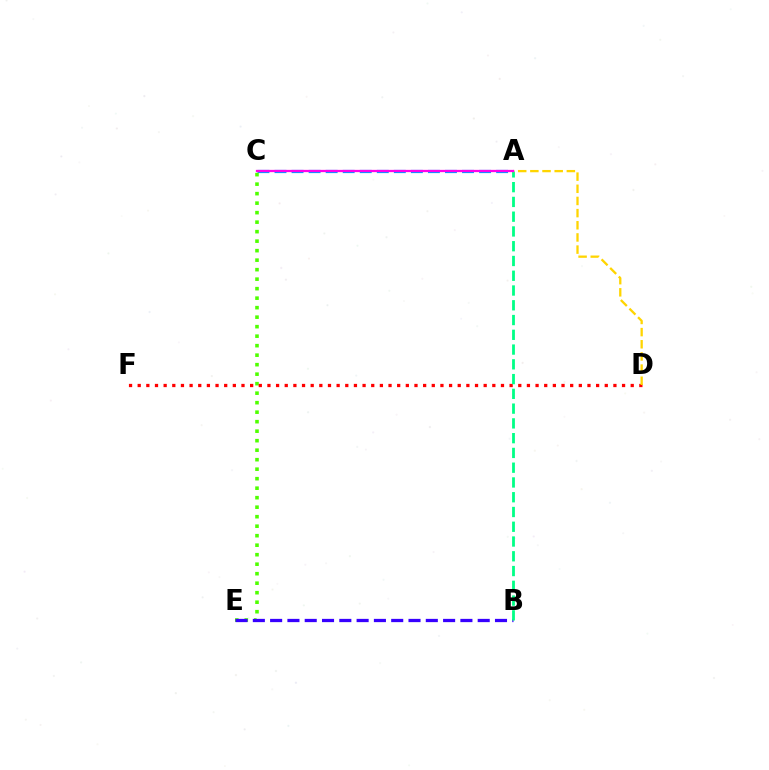{('A', 'C'): [{'color': '#009eff', 'line_style': 'dashed', 'thickness': 2.32}, {'color': '#ff00ed', 'line_style': 'solid', 'thickness': 1.64}], ('C', 'E'): [{'color': '#4fff00', 'line_style': 'dotted', 'thickness': 2.58}], ('B', 'E'): [{'color': '#3700ff', 'line_style': 'dashed', 'thickness': 2.35}], ('D', 'F'): [{'color': '#ff0000', 'line_style': 'dotted', 'thickness': 2.35}], ('A', 'B'): [{'color': '#00ff86', 'line_style': 'dashed', 'thickness': 2.01}], ('A', 'D'): [{'color': '#ffd500', 'line_style': 'dashed', 'thickness': 1.65}]}